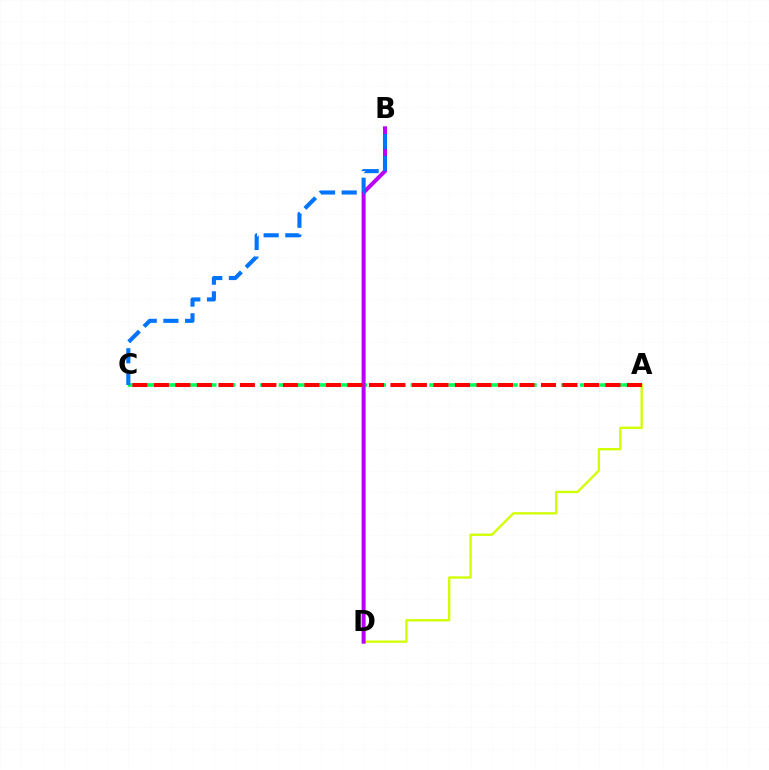{('A', 'C'): [{'color': '#00ff5c', 'line_style': 'dashed', 'thickness': 2.56}, {'color': '#ff0000', 'line_style': 'dashed', 'thickness': 2.92}], ('A', 'D'): [{'color': '#d1ff00', 'line_style': 'solid', 'thickness': 1.68}], ('B', 'D'): [{'color': '#b900ff', 'line_style': 'solid', 'thickness': 2.88}], ('B', 'C'): [{'color': '#0074ff', 'line_style': 'dashed', 'thickness': 2.94}]}